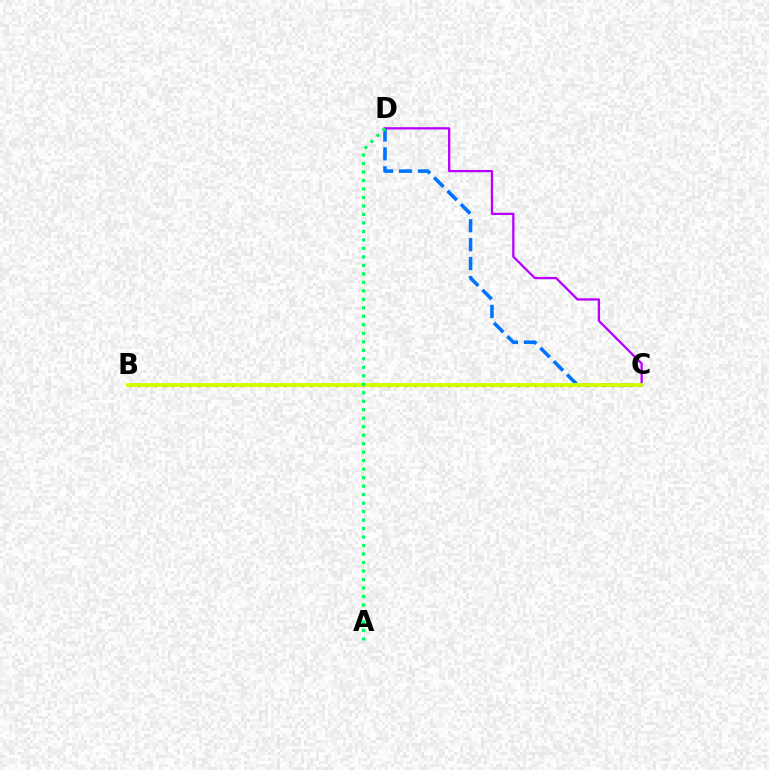{('B', 'C'): [{'color': '#ff0000', 'line_style': 'dotted', 'thickness': 2.34}, {'color': '#d1ff00', 'line_style': 'solid', 'thickness': 2.71}], ('C', 'D'): [{'color': '#0074ff', 'line_style': 'dashed', 'thickness': 2.57}, {'color': '#b900ff', 'line_style': 'solid', 'thickness': 1.65}], ('A', 'D'): [{'color': '#00ff5c', 'line_style': 'dotted', 'thickness': 2.31}]}